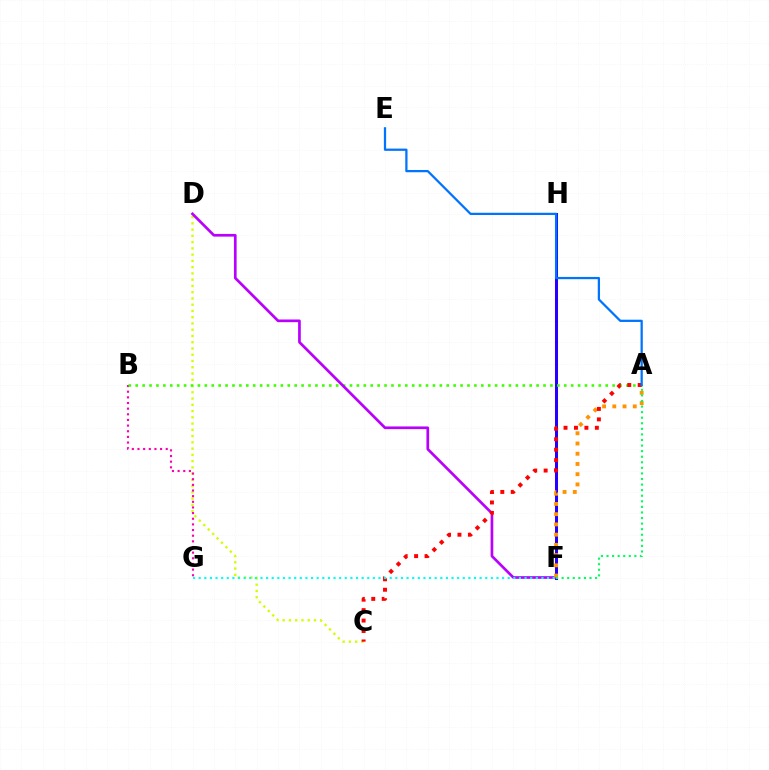{('C', 'D'): [{'color': '#d1ff00', 'line_style': 'dotted', 'thickness': 1.7}], ('B', 'G'): [{'color': '#ff00ac', 'line_style': 'dotted', 'thickness': 1.53}], ('F', 'H'): [{'color': '#2500ff', 'line_style': 'solid', 'thickness': 2.18}], ('A', 'B'): [{'color': '#3dff00', 'line_style': 'dotted', 'thickness': 1.88}], ('D', 'F'): [{'color': '#b900ff', 'line_style': 'solid', 'thickness': 1.93}], ('A', 'F'): [{'color': '#ff9400', 'line_style': 'dotted', 'thickness': 2.78}, {'color': '#00ff5c', 'line_style': 'dotted', 'thickness': 1.51}], ('A', 'C'): [{'color': '#ff0000', 'line_style': 'dotted', 'thickness': 2.84}], ('F', 'G'): [{'color': '#00fff6', 'line_style': 'dotted', 'thickness': 1.53}], ('A', 'E'): [{'color': '#0074ff', 'line_style': 'solid', 'thickness': 1.63}]}